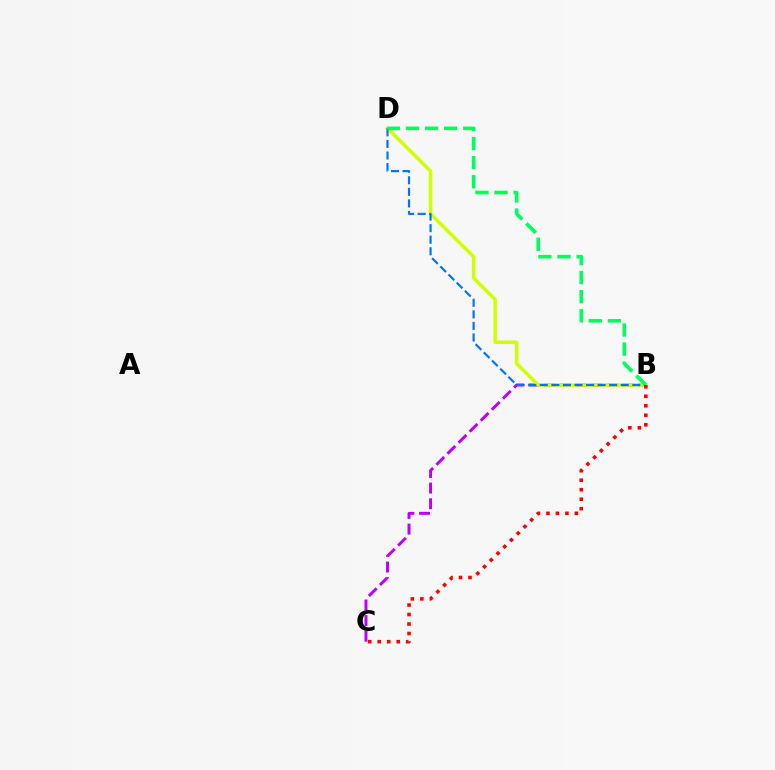{('B', 'C'): [{'color': '#b900ff', 'line_style': 'dashed', 'thickness': 2.12}, {'color': '#ff0000', 'line_style': 'dotted', 'thickness': 2.58}], ('B', 'D'): [{'color': '#d1ff00', 'line_style': 'solid', 'thickness': 2.54}, {'color': '#0074ff', 'line_style': 'dashed', 'thickness': 1.57}, {'color': '#00ff5c', 'line_style': 'dashed', 'thickness': 2.59}]}